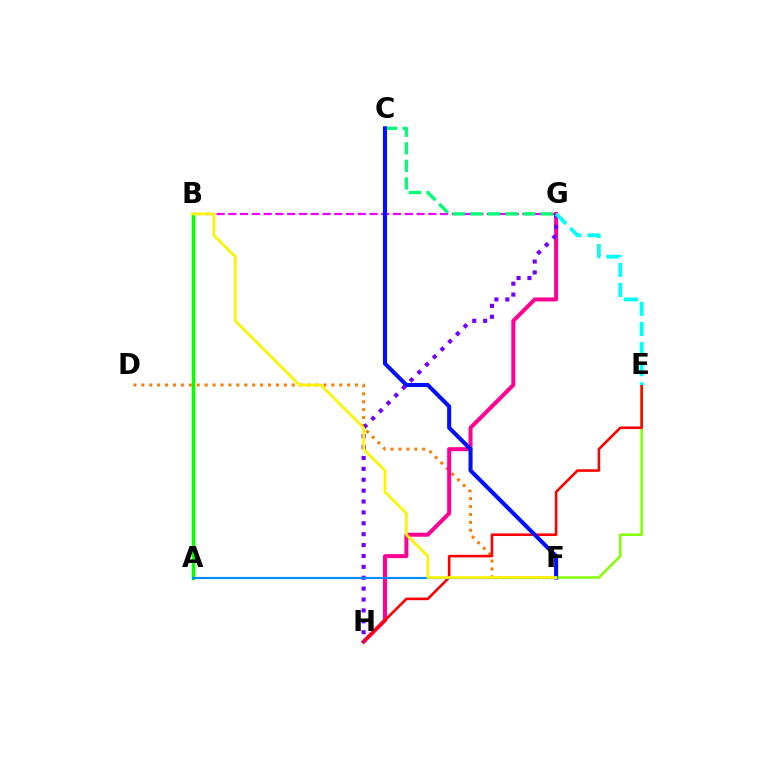{('E', 'F'): [{'color': '#84ff00', 'line_style': 'solid', 'thickness': 1.81}], ('B', 'G'): [{'color': '#ee00ff', 'line_style': 'dashed', 'thickness': 1.6}], ('C', 'G'): [{'color': '#00ff74', 'line_style': 'dashed', 'thickness': 2.39}], ('A', 'B'): [{'color': '#08ff00', 'line_style': 'solid', 'thickness': 2.47}], ('D', 'F'): [{'color': '#ff7c00', 'line_style': 'dotted', 'thickness': 2.15}], ('G', 'H'): [{'color': '#ff0094', 'line_style': 'solid', 'thickness': 2.86}, {'color': '#7200ff', 'line_style': 'dotted', 'thickness': 2.96}], ('E', 'H'): [{'color': '#ff0000', 'line_style': 'solid', 'thickness': 1.86}], ('C', 'F'): [{'color': '#0010ff', 'line_style': 'solid', 'thickness': 2.93}], ('A', 'F'): [{'color': '#008cff', 'line_style': 'solid', 'thickness': 1.55}], ('B', 'F'): [{'color': '#fcf500', 'line_style': 'solid', 'thickness': 1.95}], ('E', 'G'): [{'color': '#00fff6', 'line_style': 'dashed', 'thickness': 2.73}]}